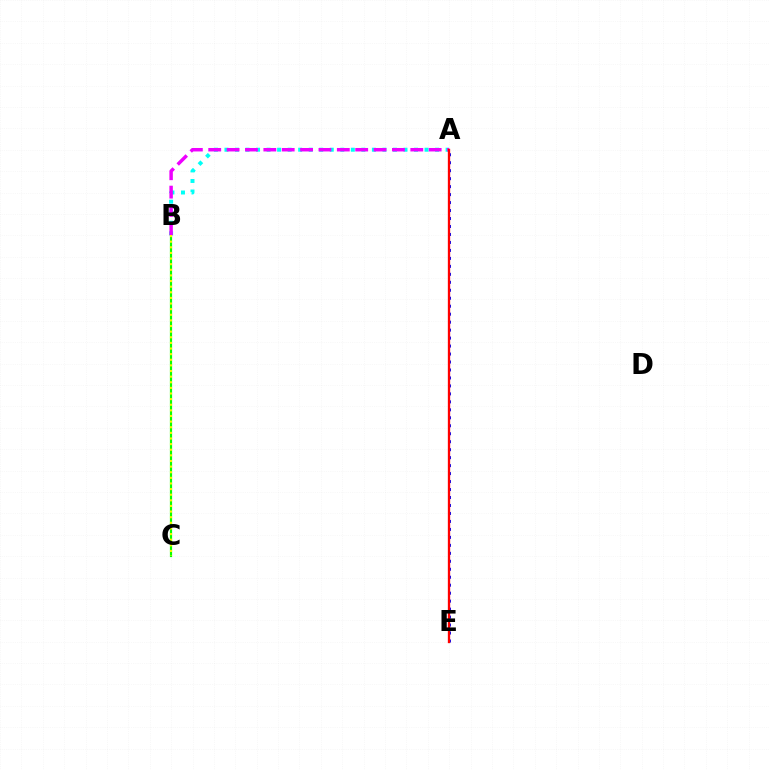{('A', 'B'): [{'color': '#00fff6', 'line_style': 'dotted', 'thickness': 2.86}, {'color': '#ee00ff', 'line_style': 'dashed', 'thickness': 2.5}], ('B', 'C'): [{'color': '#08ff00', 'line_style': 'solid', 'thickness': 1.57}, {'color': '#fcf500', 'line_style': 'dotted', 'thickness': 1.53}], ('A', 'E'): [{'color': '#0010ff', 'line_style': 'dotted', 'thickness': 2.17}, {'color': '#ff0000', 'line_style': 'solid', 'thickness': 1.67}]}